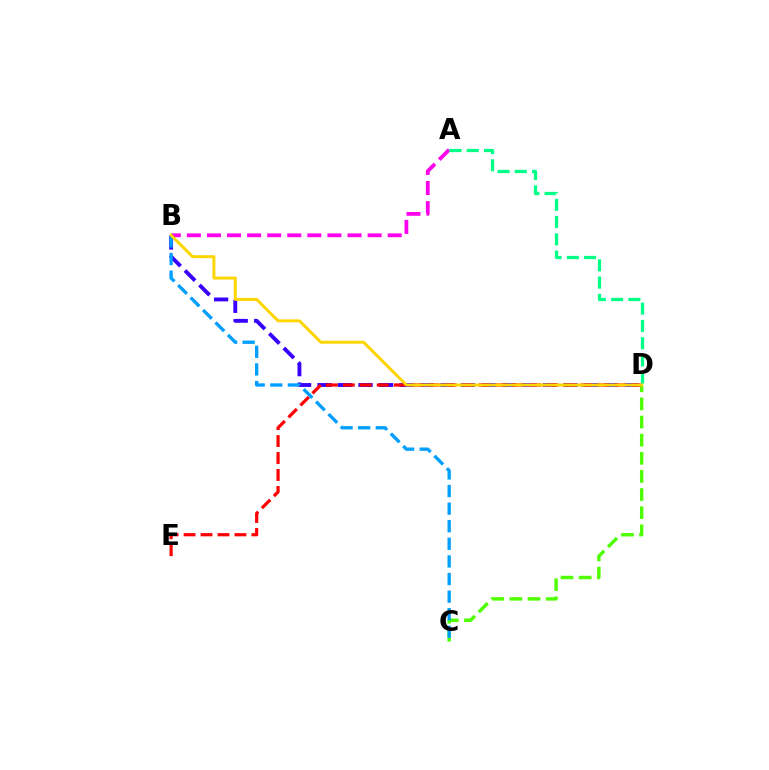{('B', 'D'): [{'color': '#3700ff', 'line_style': 'dashed', 'thickness': 2.78}, {'color': '#ffd500', 'line_style': 'solid', 'thickness': 2.12}], ('C', 'D'): [{'color': '#4fff00', 'line_style': 'dashed', 'thickness': 2.46}], ('A', 'B'): [{'color': '#ff00ed', 'line_style': 'dashed', 'thickness': 2.73}], ('B', 'C'): [{'color': '#009eff', 'line_style': 'dashed', 'thickness': 2.39}], ('D', 'E'): [{'color': '#ff0000', 'line_style': 'dashed', 'thickness': 2.3}], ('A', 'D'): [{'color': '#00ff86', 'line_style': 'dashed', 'thickness': 2.34}]}